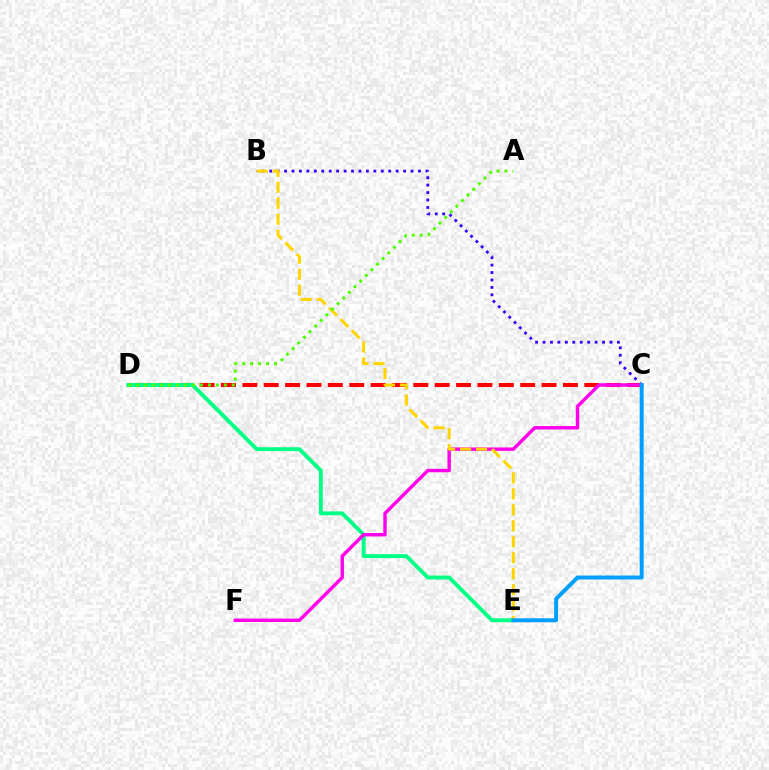{('B', 'C'): [{'color': '#3700ff', 'line_style': 'dotted', 'thickness': 2.02}], ('C', 'D'): [{'color': '#ff0000', 'line_style': 'dashed', 'thickness': 2.9}], ('D', 'E'): [{'color': '#00ff86', 'line_style': 'solid', 'thickness': 2.8}], ('C', 'F'): [{'color': '#ff00ed', 'line_style': 'solid', 'thickness': 2.46}], ('B', 'E'): [{'color': '#ffd500', 'line_style': 'dashed', 'thickness': 2.17}], ('A', 'D'): [{'color': '#4fff00', 'line_style': 'dotted', 'thickness': 2.16}], ('C', 'E'): [{'color': '#009eff', 'line_style': 'solid', 'thickness': 2.84}]}